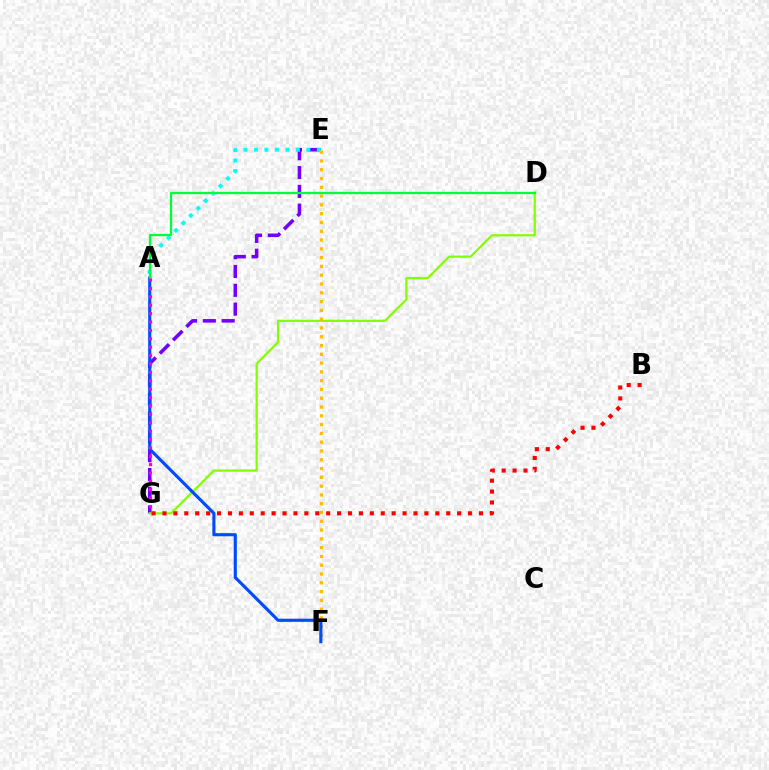{('E', 'G'): [{'color': '#7200ff', 'line_style': 'dashed', 'thickness': 2.56}], ('D', 'G'): [{'color': '#84ff00', 'line_style': 'solid', 'thickness': 1.61}], ('A', 'E'): [{'color': '#00fff6', 'line_style': 'dotted', 'thickness': 2.85}], ('E', 'F'): [{'color': '#ffbd00', 'line_style': 'dotted', 'thickness': 2.39}], ('A', 'F'): [{'color': '#004bff', 'line_style': 'solid', 'thickness': 2.25}], ('A', 'D'): [{'color': '#00ff39', 'line_style': 'solid', 'thickness': 1.64}], ('B', 'G'): [{'color': '#ff0000', 'line_style': 'dotted', 'thickness': 2.97}], ('A', 'G'): [{'color': '#ff00cf', 'line_style': 'dotted', 'thickness': 2.28}]}